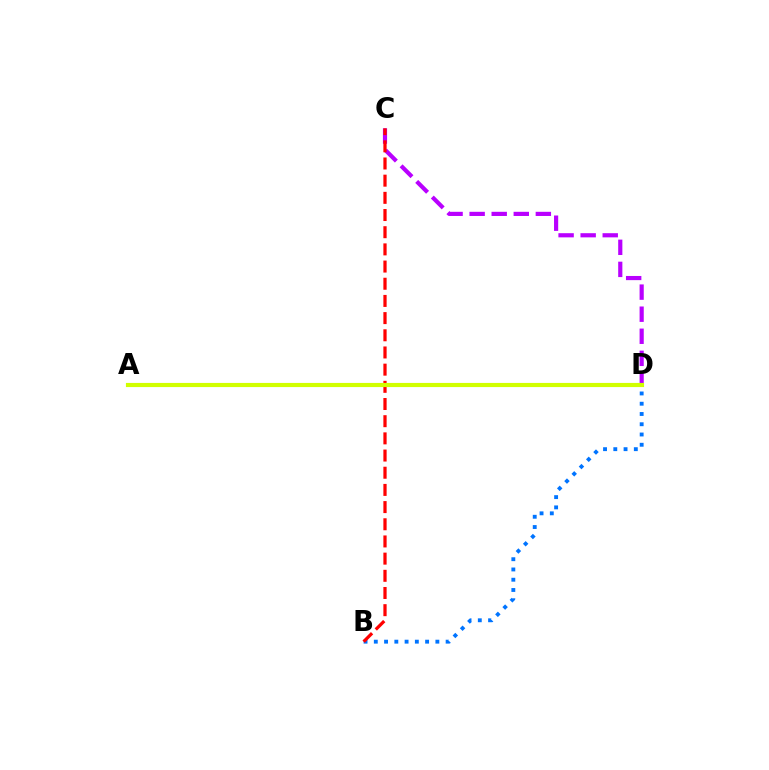{('C', 'D'): [{'color': '#b900ff', 'line_style': 'dashed', 'thickness': 3.0}], ('B', 'D'): [{'color': '#0074ff', 'line_style': 'dotted', 'thickness': 2.79}], ('A', 'D'): [{'color': '#00ff5c', 'line_style': 'dashed', 'thickness': 1.66}, {'color': '#d1ff00', 'line_style': 'solid', 'thickness': 2.99}], ('B', 'C'): [{'color': '#ff0000', 'line_style': 'dashed', 'thickness': 2.33}]}